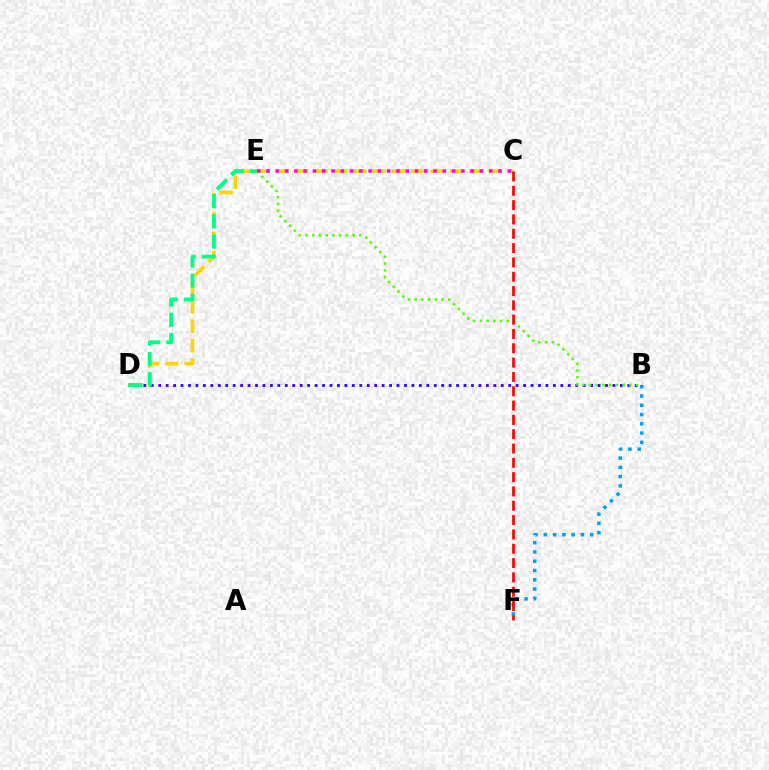{('B', 'F'): [{'color': '#009eff', 'line_style': 'dotted', 'thickness': 2.52}], ('B', 'D'): [{'color': '#3700ff', 'line_style': 'dotted', 'thickness': 2.02}], ('C', 'D'): [{'color': '#ffd500', 'line_style': 'dashed', 'thickness': 2.63}], ('D', 'E'): [{'color': '#00ff86', 'line_style': 'dashed', 'thickness': 2.74}], ('B', 'E'): [{'color': '#4fff00', 'line_style': 'dotted', 'thickness': 1.83}], ('C', 'F'): [{'color': '#ff0000', 'line_style': 'dashed', 'thickness': 1.95}], ('C', 'E'): [{'color': '#ff00ed', 'line_style': 'dotted', 'thickness': 2.52}]}